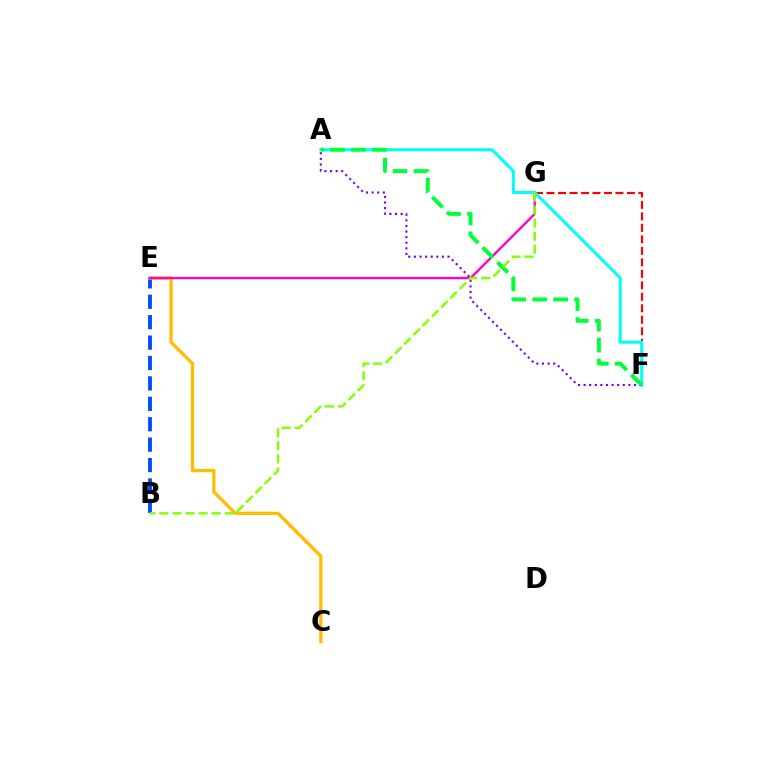{('F', 'G'): [{'color': '#ff0000', 'line_style': 'dashed', 'thickness': 1.56}], ('B', 'E'): [{'color': '#004bff', 'line_style': 'dashed', 'thickness': 2.77}], ('C', 'E'): [{'color': '#ffbd00', 'line_style': 'solid', 'thickness': 2.37}], ('E', 'G'): [{'color': '#ff00cf', 'line_style': 'solid', 'thickness': 1.72}], ('A', 'F'): [{'color': '#00fff6', 'line_style': 'solid', 'thickness': 2.18}, {'color': '#7200ff', 'line_style': 'dotted', 'thickness': 1.52}, {'color': '#00ff39', 'line_style': 'dashed', 'thickness': 2.85}], ('B', 'G'): [{'color': '#84ff00', 'line_style': 'dashed', 'thickness': 1.77}]}